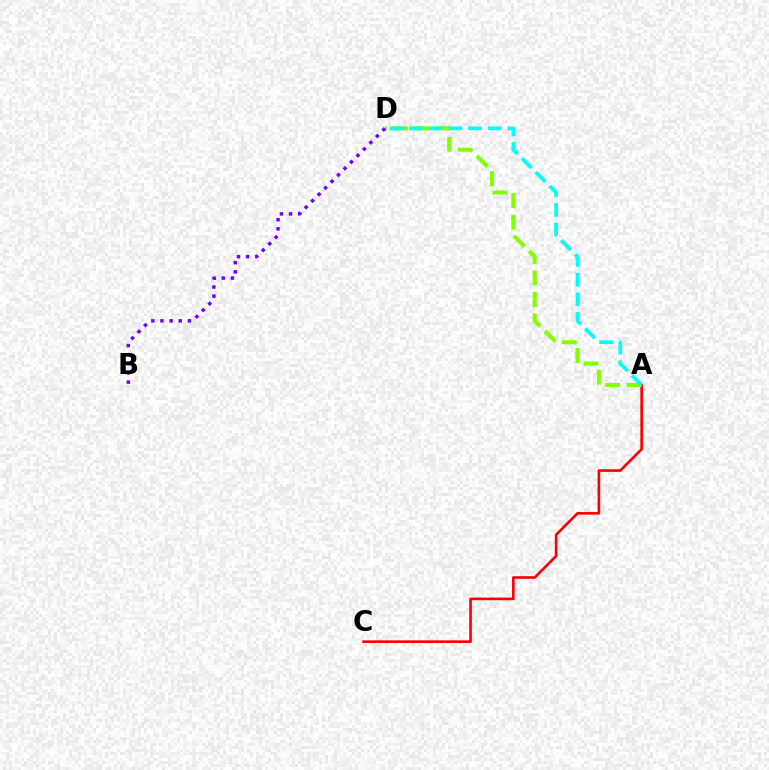{('A', 'C'): [{'color': '#ff0000', 'line_style': 'solid', 'thickness': 1.9}], ('A', 'D'): [{'color': '#84ff00', 'line_style': 'dashed', 'thickness': 2.93}, {'color': '#00fff6', 'line_style': 'dashed', 'thickness': 2.67}], ('B', 'D'): [{'color': '#7200ff', 'line_style': 'dotted', 'thickness': 2.49}]}